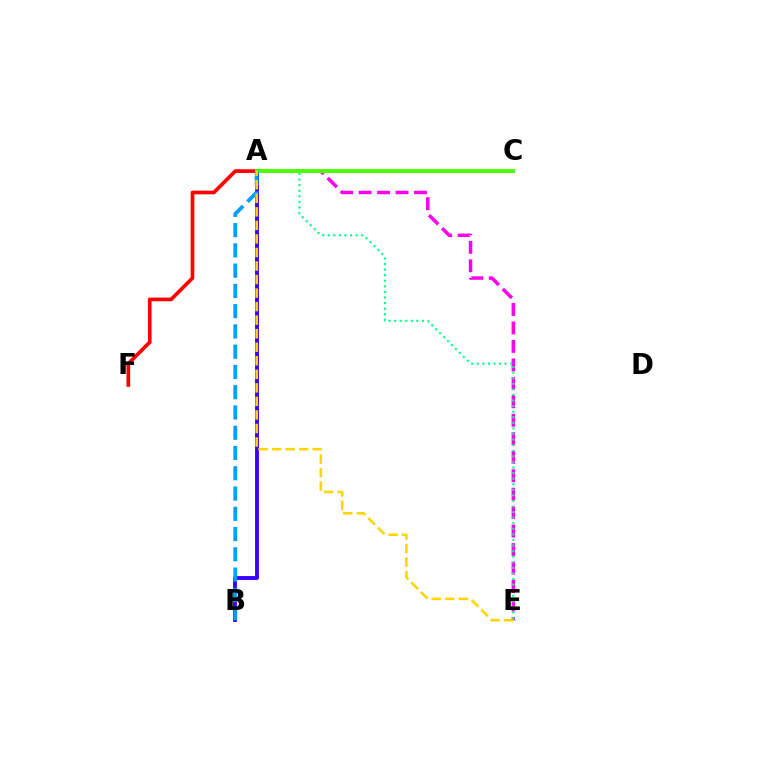{('A', 'E'): [{'color': '#ff00ed', 'line_style': 'dashed', 'thickness': 2.51}, {'color': '#00ff86', 'line_style': 'dotted', 'thickness': 1.52}, {'color': '#ffd500', 'line_style': 'dashed', 'thickness': 1.84}], ('A', 'B'): [{'color': '#3700ff', 'line_style': 'solid', 'thickness': 2.77}, {'color': '#009eff', 'line_style': 'dashed', 'thickness': 2.75}], ('A', 'F'): [{'color': '#ff0000', 'line_style': 'solid', 'thickness': 2.66}], ('A', 'C'): [{'color': '#4fff00', 'line_style': 'solid', 'thickness': 2.86}]}